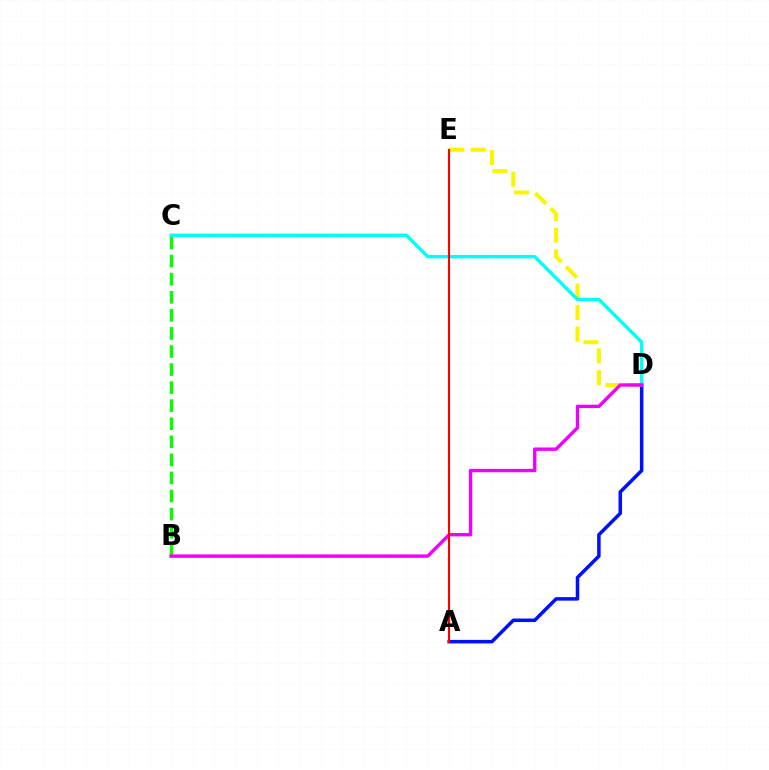{('B', 'C'): [{'color': '#08ff00', 'line_style': 'dashed', 'thickness': 2.45}], ('D', 'E'): [{'color': '#fcf500', 'line_style': 'dashed', 'thickness': 2.93}], ('A', 'D'): [{'color': '#0010ff', 'line_style': 'solid', 'thickness': 2.54}], ('C', 'D'): [{'color': '#00fff6', 'line_style': 'solid', 'thickness': 2.44}], ('B', 'D'): [{'color': '#ee00ff', 'line_style': 'solid', 'thickness': 2.43}], ('A', 'E'): [{'color': '#ff0000', 'line_style': 'solid', 'thickness': 1.53}]}